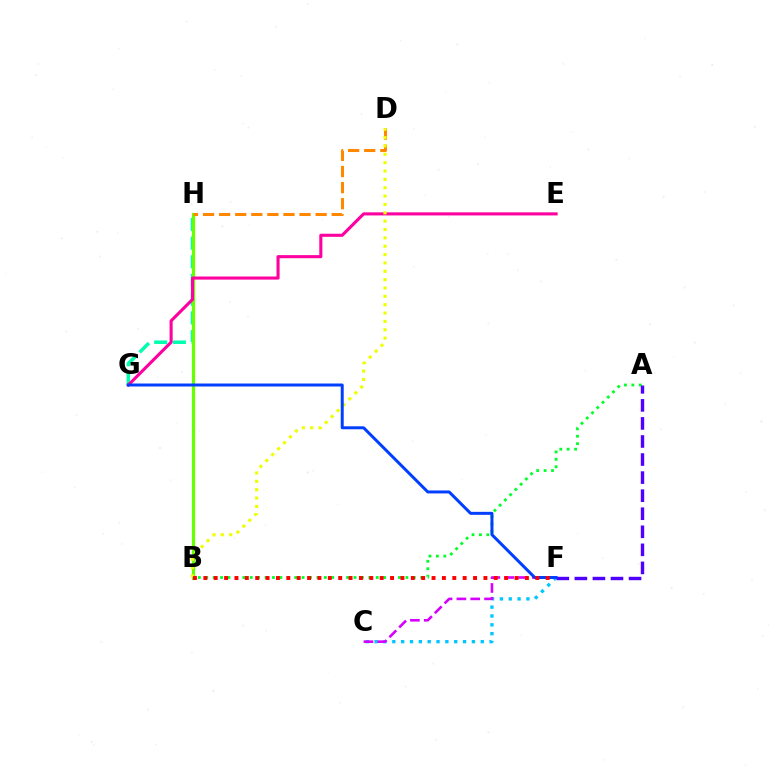{('G', 'H'): [{'color': '#00ffaf', 'line_style': 'dashed', 'thickness': 2.54}], ('B', 'H'): [{'color': '#66ff00', 'line_style': 'solid', 'thickness': 2.31}], ('A', 'B'): [{'color': '#00ff27', 'line_style': 'dotted', 'thickness': 2.01}], ('C', 'F'): [{'color': '#00c7ff', 'line_style': 'dotted', 'thickness': 2.4}, {'color': '#d600ff', 'line_style': 'dashed', 'thickness': 1.88}], ('E', 'G'): [{'color': '#ff00a0', 'line_style': 'solid', 'thickness': 2.23}], ('D', 'H'): [{'color': '#ff8800', 'line_style': 'dashed', 'thickness': 2.18}], ('B', 'D'): [{'color': '#eeff00', 'line_style': 'dotted', 'thickness': 2.27}], ('A', 'F'): [{'color': '#4f00ff', 'line_style': 'dashed', 'thickness': 2.45}], ('F', 'G'): [{'color': '#003fff', 'line_style': 'solid', 'thickness': 2.15}], ('B', 'F'): [{'color': '#ff0000', 'line_style': 'dotted', 'thickness': 2.82}]}